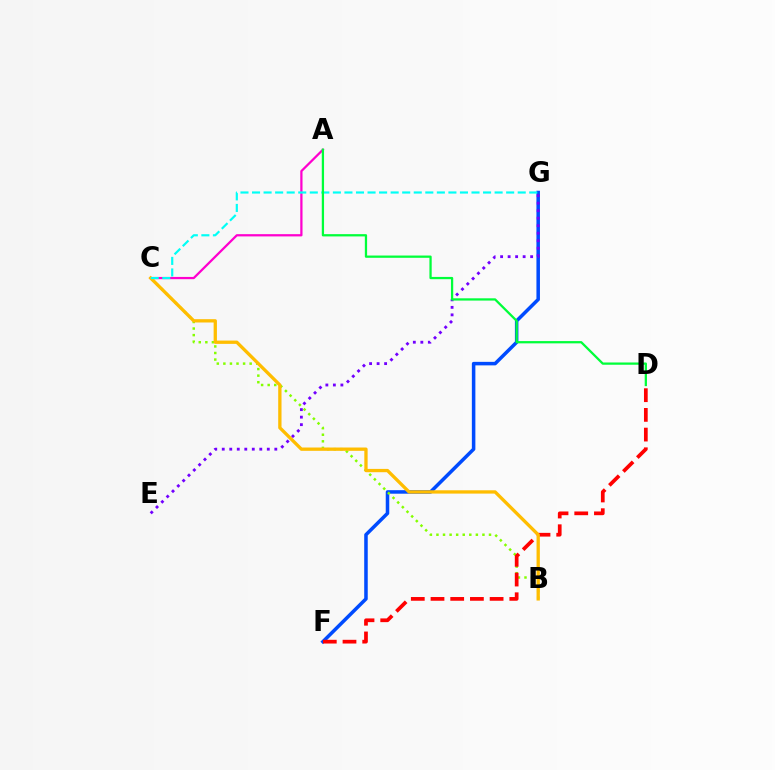{('A', 'C'): [{'color': '#ff00cf', 'line_style': 'solid', 'thickness': 1.62}], ('F', 'G'): [{'color': '#004bff', 'line_style': 'solid', 'thickness': 2.53}], ('E', 'G'): [{'color': '#7200ff', 'line_style': 'dotted', 'thickness': 2.04}], ('B', 'C'): [{'color': '#84ff00', 'line_style': 'dotted', 'thickness': 1.78}, {'color': '#ffbd00', 'line_style': 'solid', 'thickness': 2.38}], ('D', 'F'): [{'color': '#ff0000', 'line_style': 'dashed', 'thickness': 2.68}], ('C', 'G'): [{'color': '#00fff6', 'line_style': 'dashed', 'thickness': 1.57}], ('A', 'D'): [{'color': '#00ff39', 'line_style': 'solid', 'thickness': 1.63}]}